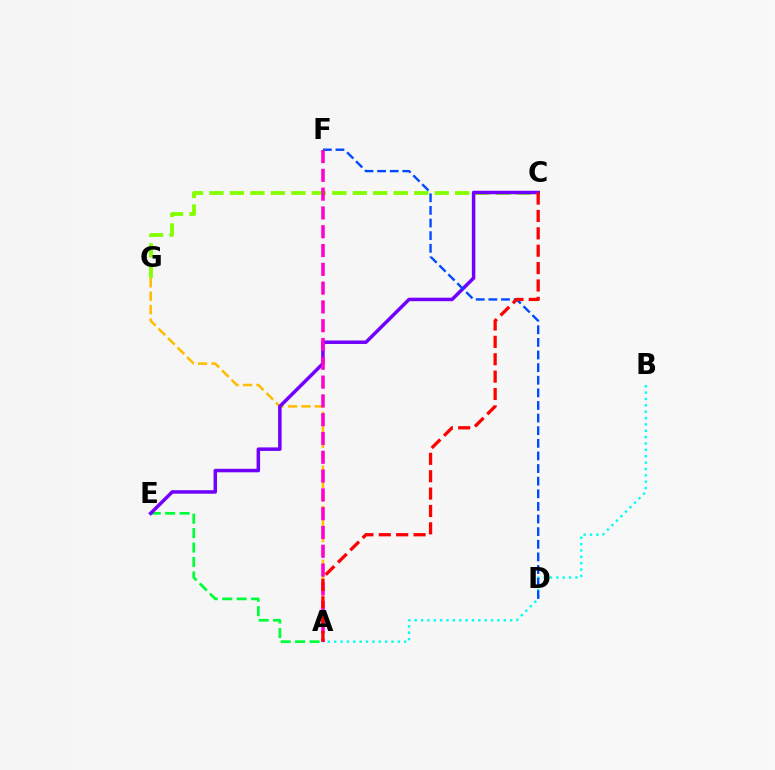{('C', 'G'): [{'color': '#84ff00', 'line_style': 'dashed', 'thickness': 2.78}], ('A', 'B'): [{'color': '#00fff6', 'line_style': 'dotted', 'thickness': 1.73}], ('A', 'G'): [{'color': '#ffbd00', 'line_style': 'dashed', 'thickness': 1.83}], ('A', 'E'): [{'color': '#00ff39', 'line_style': 'dashed', 'thickness': 1.96}], ('C', 'E'): [{'color': '#7200ff', 'line_style': 'solid', 'thickness': 2.52}], ('D', 'F'): [{'color': '#004bff', 'line_style': 'dashed', 'thickness': 1.71}], ('A', 'F'): [{'color': '#ff00cf', 'line_style': 'dashed', 'thickness': 2.55}], ('A', 'C'): [{'color': '#ff0000', 'line_style': 'dashed', 'thickness': 2.36}]}